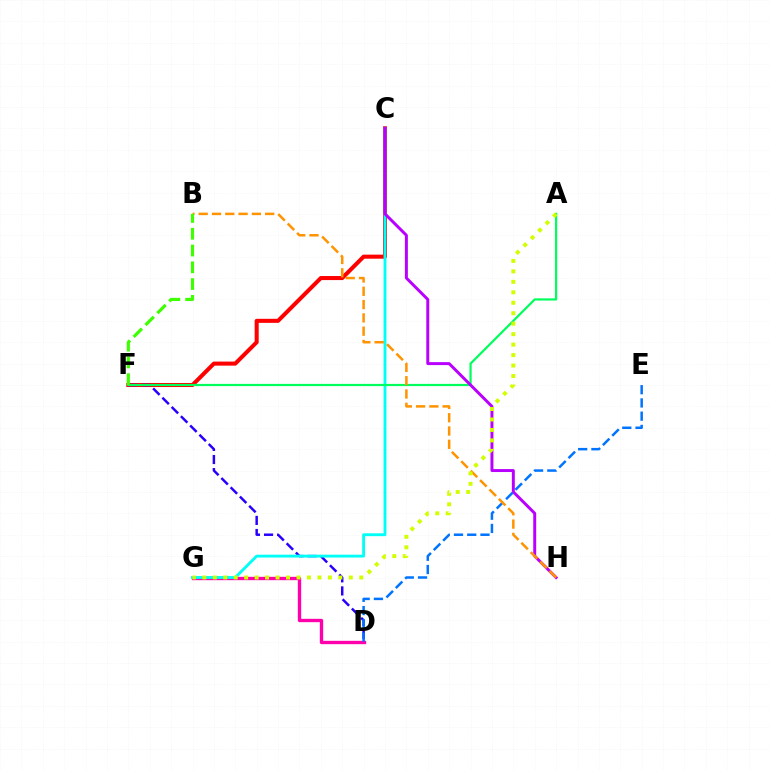{('D', 'G'): [{'color': '#ff00ac', 'line_style': 'solid', 'thickness': 2.41}], ('C', 'F'): [{'color': '#ff0000', 'line_style': 'solid', 'thickness': 2.91}], ('D', 'F'): [{'color': '#2500ff', 'line_style': 'dashed', 'thickness': 1.78}], ('C', 'G'): [{'color': '#00fff6', 'line_style': 'solid', 'thickness': 2.06}], ('A', 'F'): [{'color': '#00ff5c', 'line_style': 'solid', 'thickness': 1.59}], ('C', 'H'): [{'color': '#b900ff', 'line_style': 'solid', 'thickness': 2.13}], ('D', 'E'): [{'color': '#0074ff', 'line_style': 'dashed', 'thickness': 1.8}], ('B', 'H'): [{'color': '#ff9400', 'line_style': 'dashed', 'thickness': 1.81}], ('A', 'G'): [{'color': '#d1ff00', 'line_style': 'dotted', 'thickness': 2.84}], ('B', 'F'): [{'color': '#3dff00', 'line_style': 'dashed', 'thickness': 2.28}]}